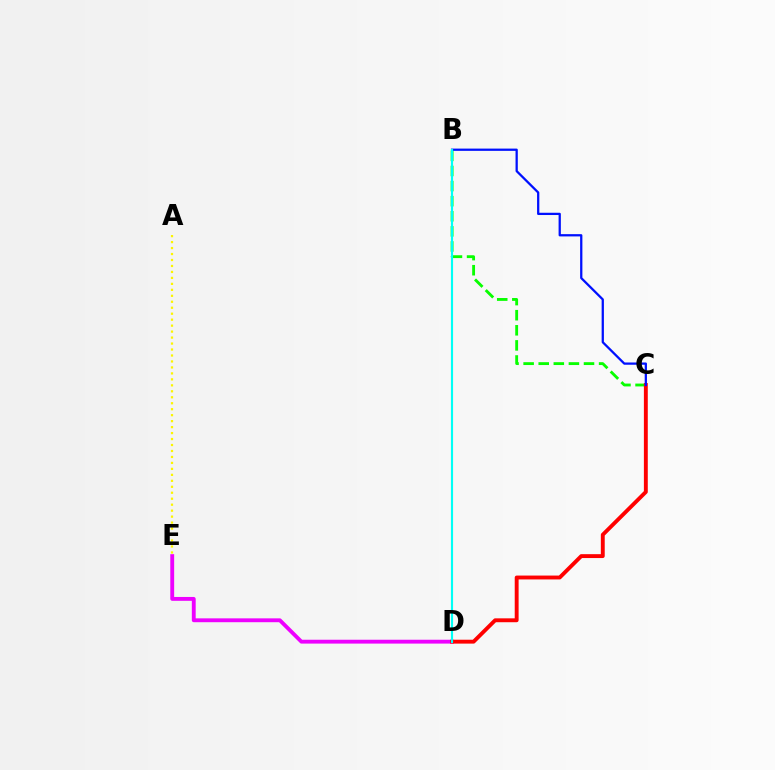{('A', 'E'): [{'color': '#fcf500', 'line_style': 'dotted', 'thickness': 1.62}], ('D', 'E'): [{'color': '#ee00ff', 'line_style': 'solid', 'thickness': 2.78}], ('B', 'C'): [{'color': '#08ff00', 'line_style': 'dashed', 'thickness': 2.05}, {'color': '#0010ff', 'line_style': 'solid', 'thickness': 1.63}], ('C', 'D'): [{'color': '#ff0000', 'line_style': 'solid', 'thickness': 2.8}], ('B', 'D'): [{'color': '#00fff6', 'line_style': 'solid', 'thickness': 1.54}]}